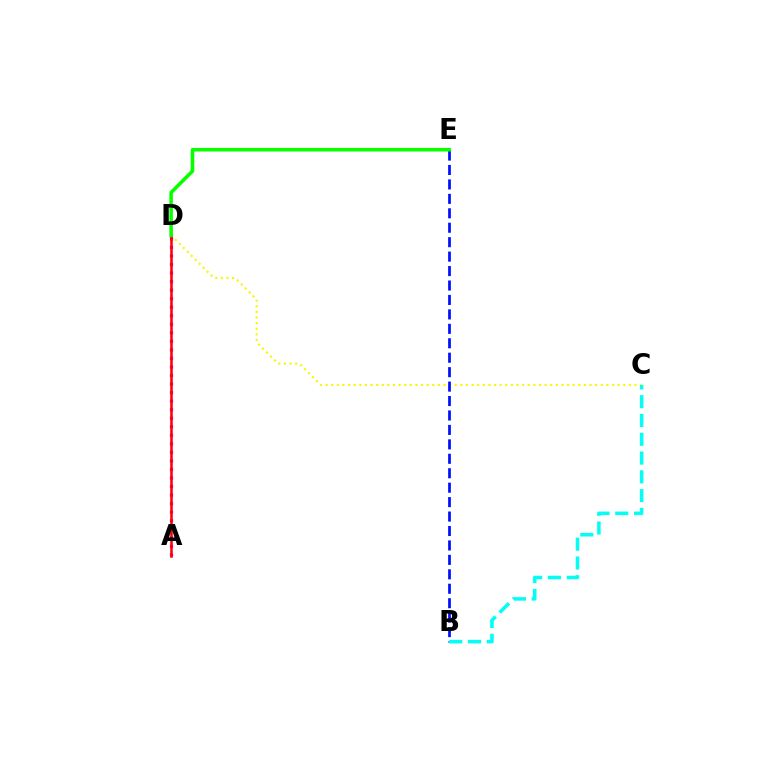{('A', 'D'): [{'color': '#ee00ff', 'line_style': 'dotted', 'thickness': 2.32}, {'color': '#ff0000', 'line_style': 'solid', 'thickness': 1.84}], ('C', 'D'): [{'color': '#fcf500', 'line_style': 'dotted', 'thickness': 1.53}], ('B', 'E'): [{'color': '#0010ff', 'line_style': 'dashed', 'thickness': 1.96}], ('D', 'E'): [{'color': '#08ff00', 'line_style': 'solid', 'thickness': 2.57}], ('B', 'C'): [{'color': '#00fff6', 'line_style': 'dashed', 'thickness': 2.55}]}